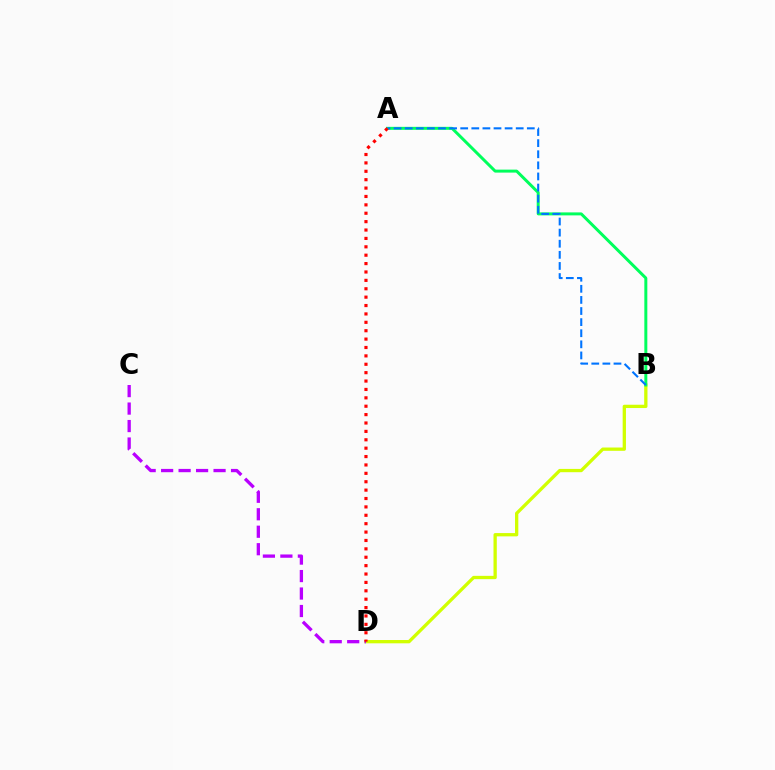{('B', 'D'): [{'color': '#d1ff00', 'line_style': 'solid', 'thickness': 2.37}], ('C', 'D'): [{'color': '#b900ff', 'line_style': 'dashed', 'thickness': 2.37}], ('A', 'B'): [{'color': '#00ff5c', 'line_style': 'solid', 'thickness': 2.15}, {'color': '#0074ff', 'line_style': 'dashed', 'thickness': 1.51}], ('A', 'D'): [{'color': '#ff0000', 'line_style': 'dotted', 'thickness': 2.28}]}